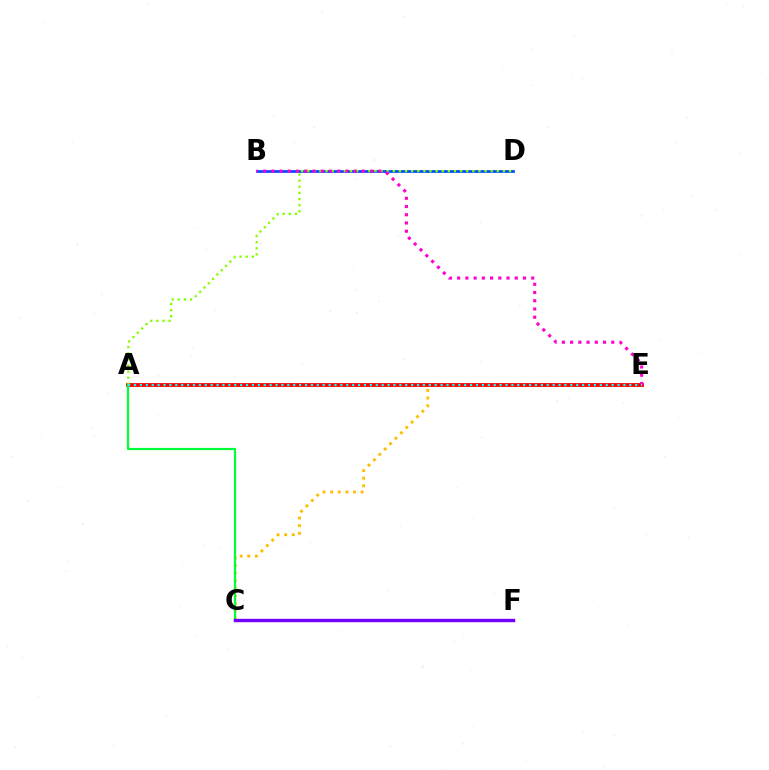{('C', 'E'): [{'color': '#ffbd00', 'line_style': 'dotted', 'thickness': 2.07}], ('A', 'E'): [{'color': '#ff0000', 'line_style': 'solid', 'thickness': 2.77}, {'color': '#00fff6', 'line_style': 'dotted', 'thickness': 1.6}], ('B', 'D'): [{'color': '#004bff', 'line_style': 'solid', 'thickness': 1.96}], ('A', 'D'): [{'color': '#84ff00', 'line_style': 'dotted', 'thickness': 1.66}], ('B', 'E'): [{'color': '#ff00cf', 'line_style': 'dotted', 'thickness': 2.24}], ('A', 'C'): [{'color': '#00ff39', 'line_style': 'solid', 'thickness': 1.59}], ('C', 'F'): [{'color': '#7200ff', 'line_style': 'solid', 'thickness': 2.45}]}